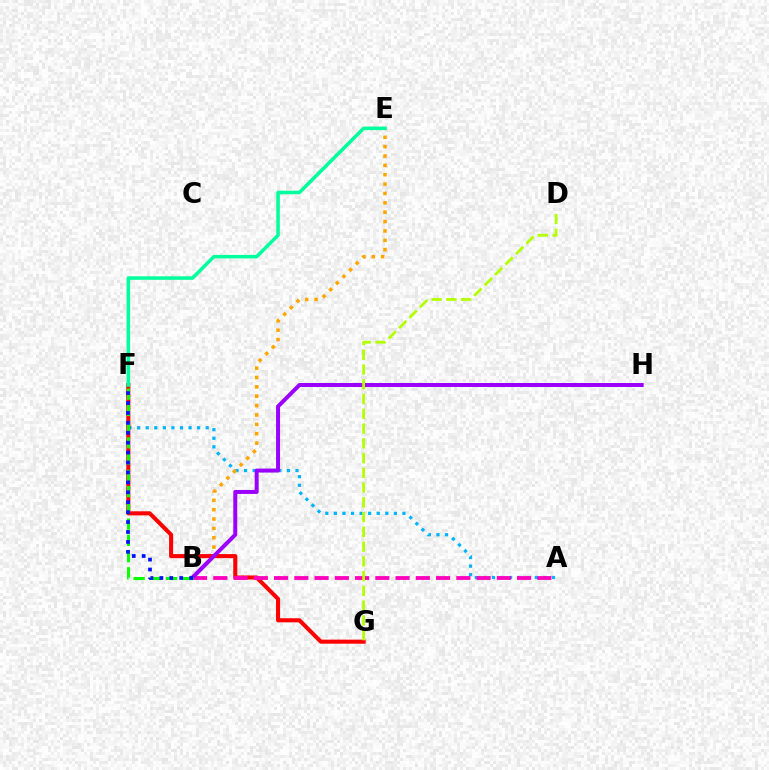{('A', 'F'): [{'color': '#00b5ff', 'line_style': 'dotted', 'thickness': 2.33}], ('B', 'E'): [{'color': '#ffa500', 'line_style': 'dotted', 'thickness': 2.54}], ('F', 'G'): [{'color': '#ff0000', 'line_style': 'solid', 'thickness': 2.93}], ('A', 'B'): [{'color': '#ff00bd', 'line_style': 'dashed', 'thickness': 2.75}], ('B', 'H'): [{'color': '#9b00ff', 'line_style': 'solid', 'thickness': 2.86}], ('B', 'F'): [{'color': '#08ff00', 'line_style': 'dashed', 'thickness': 2.21}, {'color': '#0010ff', 'line_style': 'dotted', 'thickness': 2.7}], ('E', 'F'): [{'color': '#00ff9d', 'line_style': 'solid', 'thickness': 2.55}], ('D', 'G'): [{'color': '#b3ff00', 'line_style': 'dashed', 'thickness': 2.0}]}